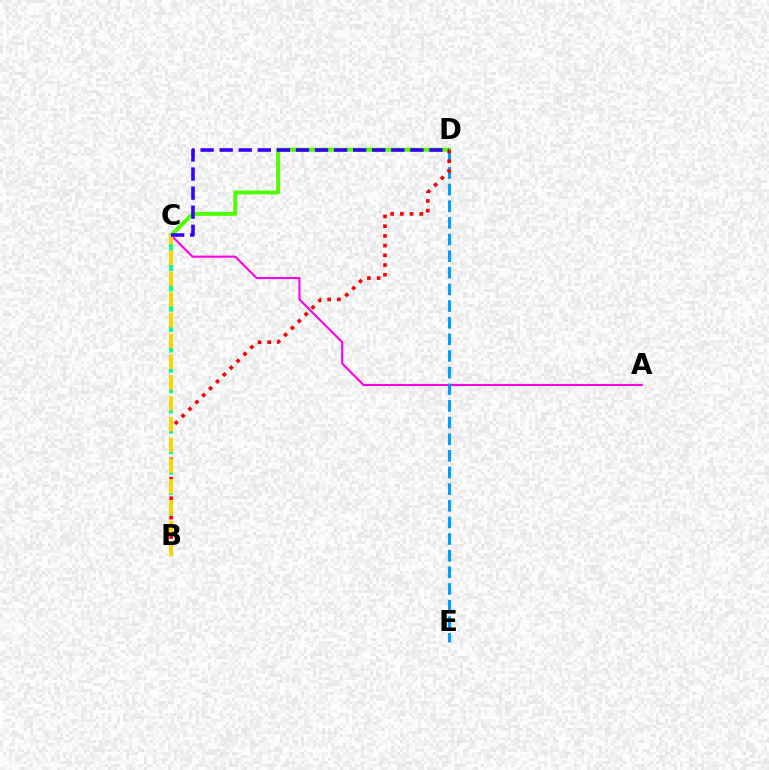{('A', 'C'): [{'color': '#ff00ed', 'line_style': 'solid', 'thickness': 1.52}], ('D', 'E'): [{'color': '#009eff', 'line_style': 'dashed', 'thickness': 2.26}], ('C', 'D'): [{'color': '#4fff00', 'line_style': 'solid', 'thickness': 2.82}, {'color': '#3700ff', 'line_style': 'dashed', 'thickness': 2.59}], ('B', 'D'): [{'color': '#ff0000', 'line_style': 'dotted', 'thickness': 2.64}], ('B', 'C'): [{'color': '#00ff86', 'line_style': 'dashed', 'thickness': 2.77}, {'color': '#ffd500', 'line_style': 'dashed', 'thickness': 2.82}]}